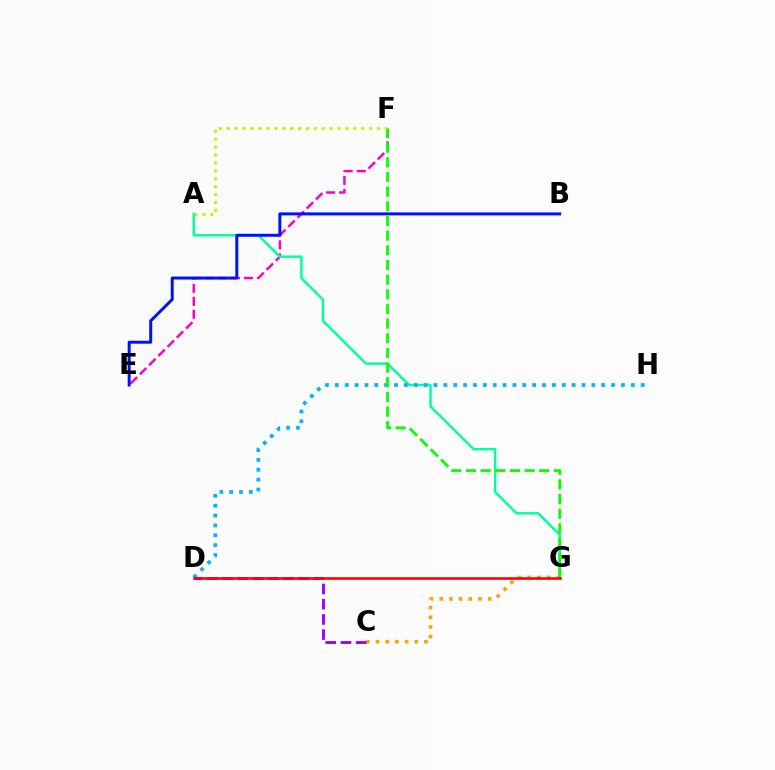{('E', 'F'): [{'color': '#ff00bd', 'line_style': 'dashed', 'thickness': 1.77}], ('A', 'G'): [{'color': '#00ff9d', 'line_style': 'solid', 'thickness': 1.75}], ('D', 'H'): [{'color': '#00b5ff', 'line_style': 'dotted', 'thickness': 2.68}], ('B', 'E'): [{'color': '#0010ff', 'line_style': 'solid', 'thickness': 2.14}], ('C', 'G'): [{'color': '#ffa500', 'line_style': 'dotted', 'thickness': 2.63}], ('F', 'G'): [{'color': '#08ff00', 'line_style': 'dashed', 'thickness': 1.99}], ('C', 'D'): [{'color': '#9b00ff', 'line_style': 'dashed', 'thickness': 2.06}], ('A', 'F'): [{'color': '#b3ff00', 'line_style': 'dotted', 'thickness': 2.15}], ('D', 'G'): [{'color': '#ff0000', 'line_style': 'solid', 'thickness': 1.87}]}